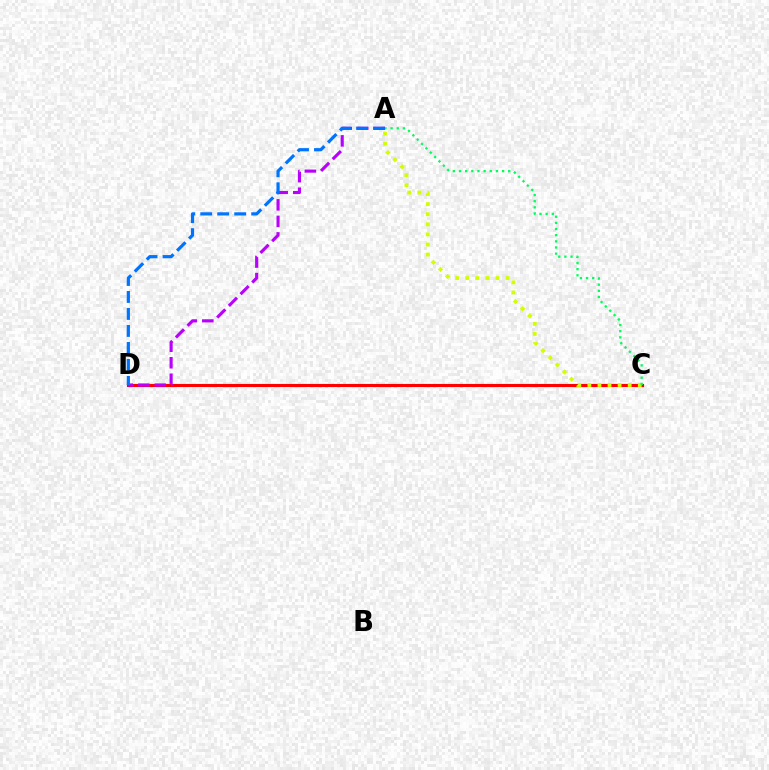{('C', 'D'): [{'color': '#ff0000', 'line_style': 'solid', 'thickness': 2.25}], ('A', 'D'): [{'color': '#b900ff', 'line_style': 'dashed', 'thickness': 2.24}, {'color': '#0074ff', 'line_style': 'dashed', 'thickness': 2.31}], ('A', 'C'): [{'color': '#d1ff00', 'line_style': 'dotted', 'thickness': 2.74}, {'color': '#00ff5c', 'line_style': 'dotted', 'thickness': 1.67}]}